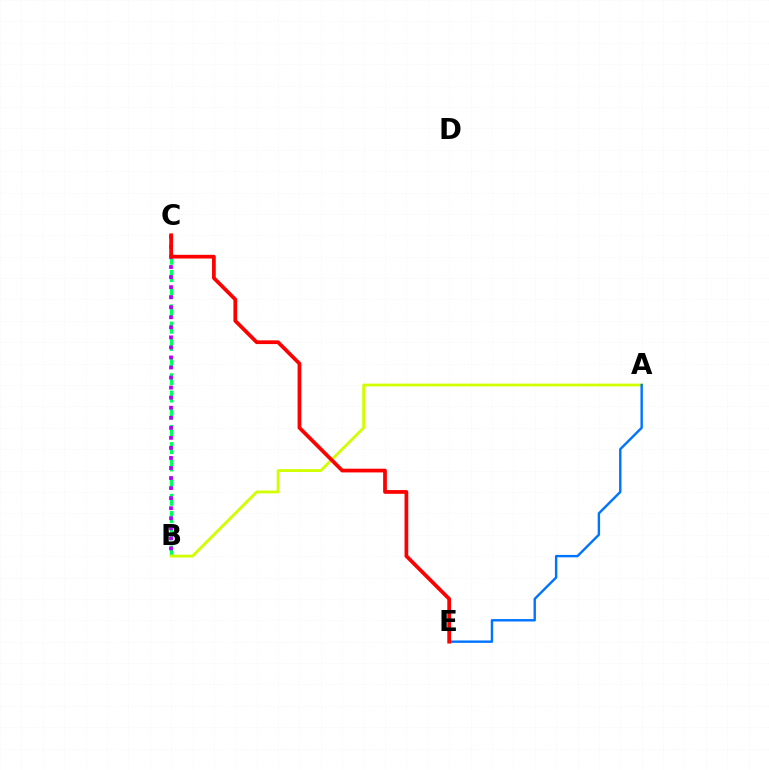{('B', 'C'): [{'color': '#00ff5c', 'line_style': 'dashed', 'thickness': 2.34}, {'color': '#b900ff', 'line_style': 'dotted', 'thickness': 2.73}], ('A', 'B'): [{'color': '#d1ff00', 'line_style': 'solid', 'thickness': 2.02}], ('A', 'E'): [{'color': '#0074ff', 'line_style': 'solid', 'thickness': 1.73}], ('C', 'E'): [{'color': '#ff0000', 'line_style': 'solid', 'thickness': 2.69}]}